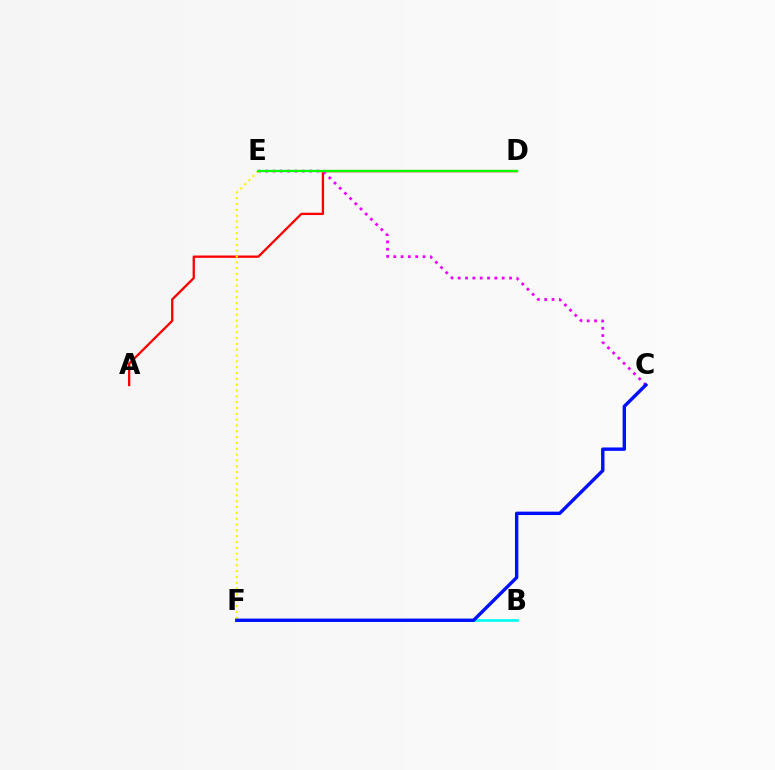{('A', 'D'): [{'color': '#ff0000', 'line_style': 'solid', 'thickness': 1.67}], ('B', 'F'): [{'color': '#00fff6', 'line_style': 'solid', 'thickness': 1.9}], ('C', 'E'): [{'color': '#ee00ff', 'line_style': 'dotted', 'thickness': 1.99}], ('E', 'F'): [{'color': '#fcf500', 'line_style': 'dotted', 'thickness': 1.58}], ('C', 'F'): [{'color': '#0010ff', 'line_style': 'solid', 'thickness': 2.45}], ('D', 'E'): [{'color': '#08ff00', 'line_style': 'solid', 'thickness': 1.66}]}